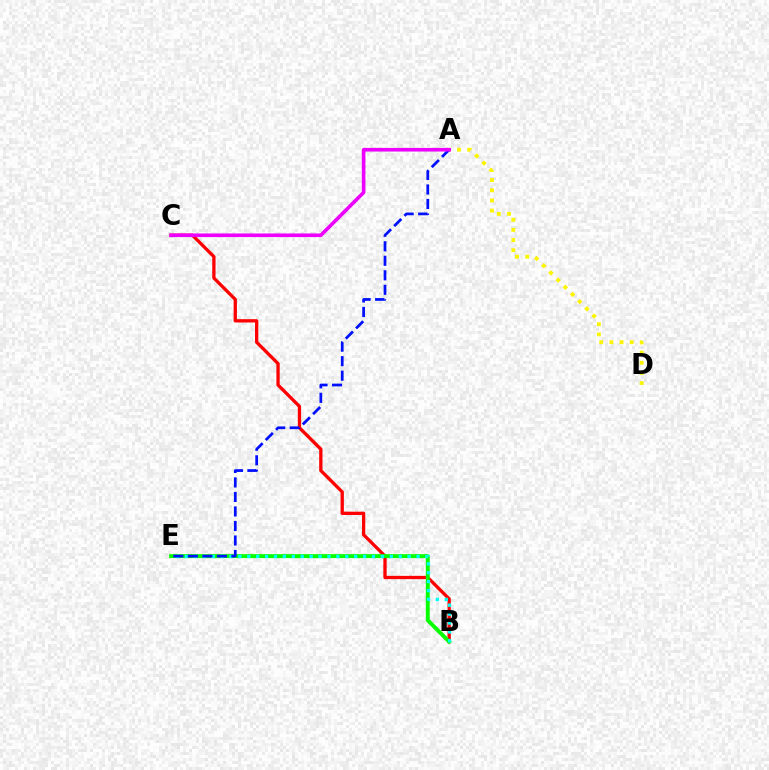{('B', 'C'): [{'color': '#ff0000', 'line_style': 'solid', 'thickness': 2.38}], ('B', 'E'): [{'color': '#08ff00', 'line_style': 'solid', 'thickness': 2.83}, {'color': '#00fff6', 'line_style': 'dotted', 'thickness': 2.42}], ('A', 'D'): [{'color': '#fcf500', 'line_style': 'dotted', 'thickness': 2.76}], ('A', 'E'): [{'color': '#0010ff', 'line_style': 'dashed', 'thickness': 1.97}], ('A', 'C'): [{'color': '#ee00ff', 'line_style': 'solid', 'thickness': 2.62}]}